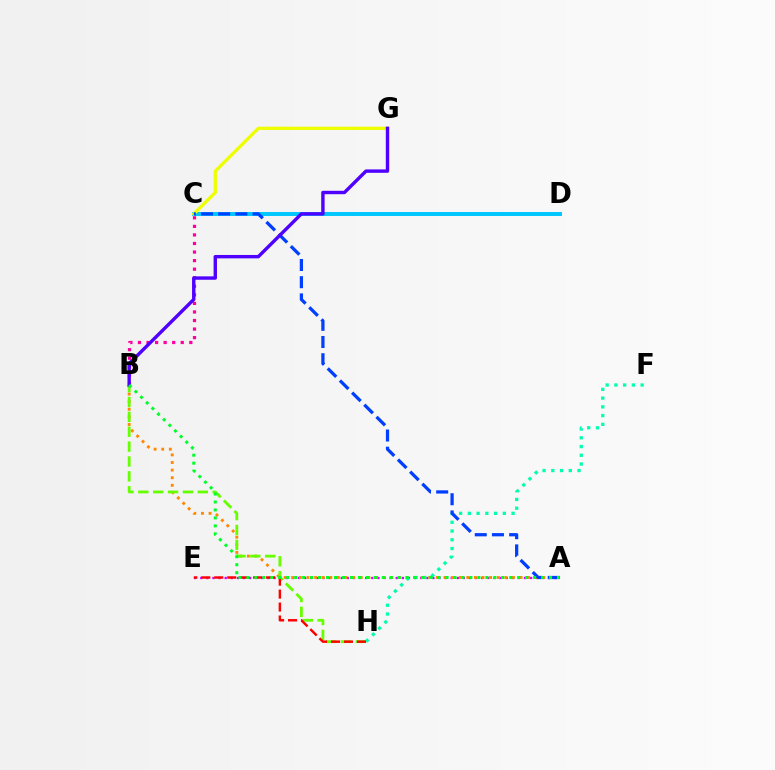{('C', 'D'): [{'color': '#00c7ff', 'line_style': 'solid', 'thickness': 2.84}], ('A', 'E'): [{'color': '#d600ff', 'line_style': 'dotted', 'thickness': 1.66}], ('A', 'B'): [{'color': '#ff8800', 'line_style': 'dotted', 'thickness': 2.07}, {'color': '#00ff27', 'line_style': 'dotted', 'thickness': 2.16}], ('C', 'G'): [{'color': '#eeff00', 'line_style': 'solid', 'thickness': 2.36}], ('B', 'C'): [{'color': '#ff00a0', 'line_style': 'dotted', 'thickness': 2.33}], ('B', 'H'): [{'color': '#66ff00', 'line_style': 'dashed', 'thickness': 2.02}], ('F', 'H'): [{'color': '#00ffaf', 'line_style': 'dotted', 'thickness': 2.38}], ('A', 'C'): [{'color': '#003fff', 'line_style': 'dashed', 'thickness': 2.34}], ('E', 'H'): [{'color': '#ff0000', 'line_style': 'dashed', 'thickness': 1.76}], ('B', 'G'): [{'color': '#4f00ff', 'line_style': 'solid', 'thickness': 2.44}]}